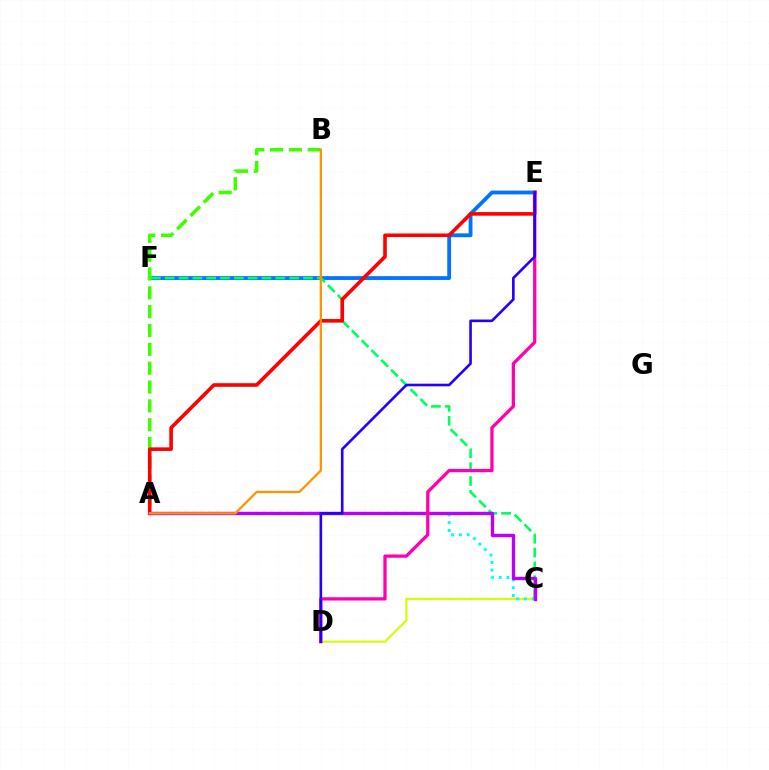{('C', 'D'): [{'color': '#d1ff00', 'line_style': 'solid', 'thickness': 1.51}], ('E', 'F'): [{'color': '#0074ff', 'line_style': 'solid', 'thickness': 2.75}], ('A', 'C'): [{'color': '#00fff6', 'line_style': 'dotted', 'thickness': 2.11}, {'color': '#b900ff', 'line_style': 'solid', 'thickness': 2.44}], ('A', 'B'): [{'color': '#3dff00', 'line_style': 'dashed', 'thickness': 2.56}, {'color': '#ff9400', 'line_style': 'solid', 'thickness': 1.65}], ('C', 'F'): [{'color': '#00ff5c', 'line_style': 'dashed', 'thickness': 1.88}], ('A', 'E'): [{'color': '#ff0000', 'line_style': 'solid', 'thickness': 2.6}], ('D', 'E'): [{'color': '#ff00ac', 'line_style': 'solid', 'thickness': 2.35}, {'color': '#2500ff', 'line_style': 'solid', 'thickness': 1.89}]}